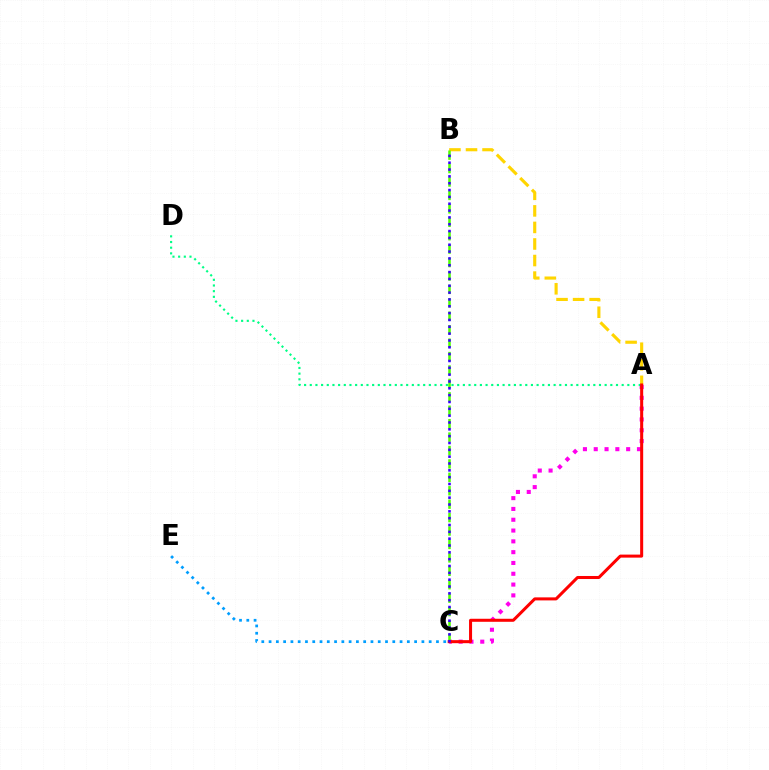{('C', 'E'): [{'color': '#009eff', 'line_style': 'dotted', 'thickness': 1.98}], ('A', 'C'): [{'color': '#ff00ed', 'line_style': 'dotted', 'thickness': 2.94}, {'color': '#ff0000', 'line_style': 'solid', 'thickness': 2.18}], ('A', 'D'): [{'color': '#00ff86', 'line_style': 'dotted', 'thickness': 1.54}], ('A', 'B'): [{'color': '#ffd500', 'line_style': 'dashed', 'thickness': 2.25}], ('B', 'C'): [{'color': '#4fff00', 'line_style': 'dashed', 'thickness': 1.82}, {'color': '#3700ff', 'line_style': 'dotted', 'thickness': 1.86}]}